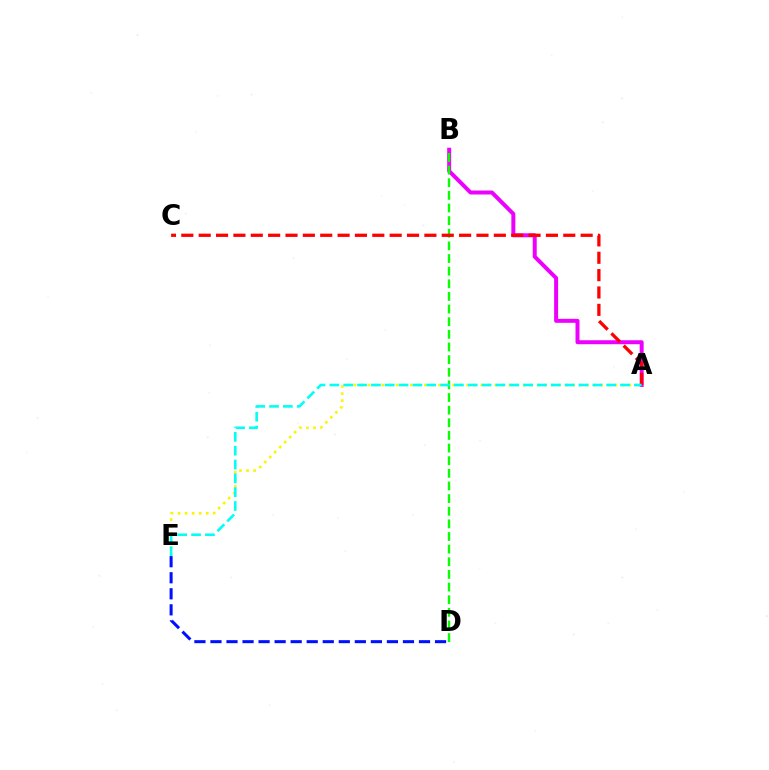{('A', 'B'): [{'color': '#ee00ff', 'line_style': 'solid', 'thickness': 2.86}], ('B', 'D'): [{'color': '#08ff00', 'line_style': 'dashed', 'thickness': 1.72}], ('A', 'E'): [{'color': '#fcf500', 'line_style': 'dotted', 'thickness': 1.92}, {'color': '#00fff6', 'line_style': 'dashed', 'thickness': 1.88}], ('A', 'C'): [{'color': '#ff0000', 'line_style': 'dashed', 'thickness': 2.36}], ('D', 'E'): [{'color': '#0010ff', 'line_style': 'dashed', 'thickness': 2.18}]}